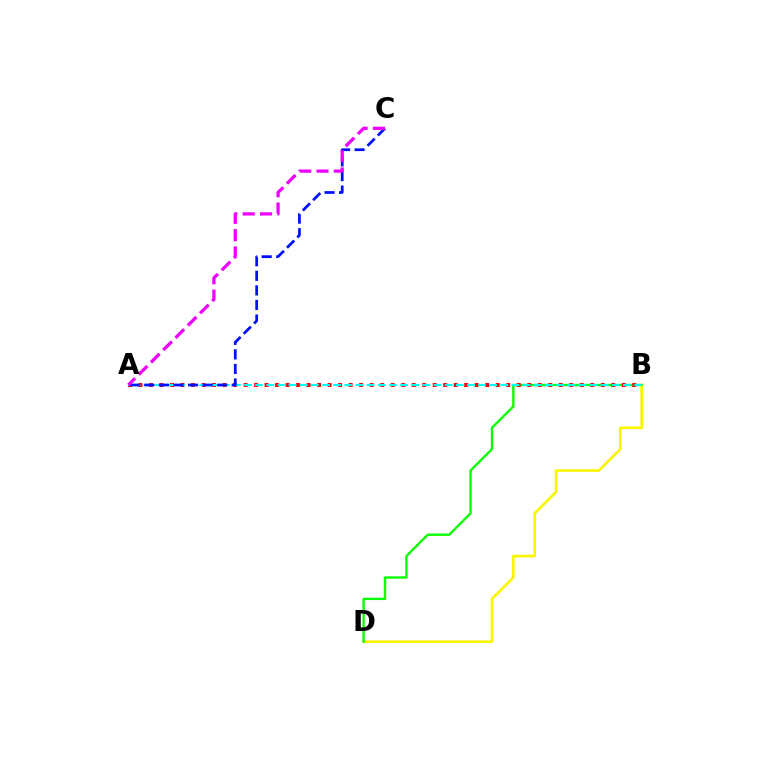{('B', 'D'): [{'color': '#fcf500', 'line_style': 'solid', 'thickness': 1.92}, {'color': '#08ff00', 'line_style': 'solid', 'thickness': 1.69}], ('A', 'B'): [{'color': '#ff0000', 'line_style': 'dotted', 'thickness': 2.85}, {'color': '#00fff6', 'line_style': 'dashed', 'thickness': 1.51}], ('A', 'C'): [{'color': '#0010ff', 'line_style': 'dashed', 'thickness': 1.98}, {'color': '#ee00ff', 'line_style': 'dashed', 'thickness': 2.36}]}